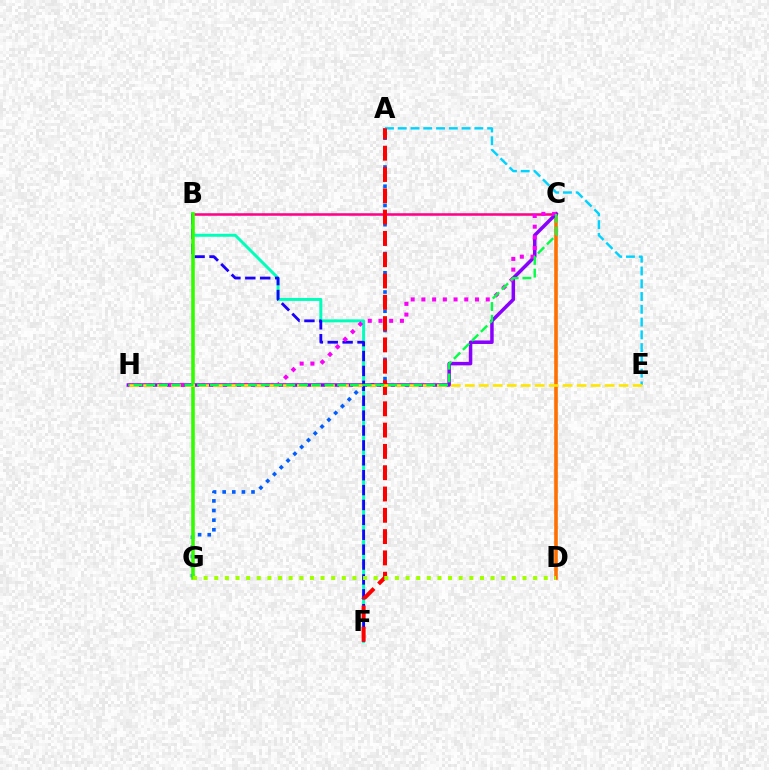{('A', 'G'): [{'color': '#005dff', 'line_style': 'dotted', 'thickness': 2.61}], ('B', 'F'): [{'color': '#00ffbb', 'line_style': 'solid', 'thickness': 2.14}, {'color': '#1900ff', 'line_style': 'dashed', 'thickness': 2.02}], ('C', 'D'): [{'color': '#ff7000', 'line_style': 'solid', 'thickness': 2.6}], ('B', 'C'): [{'color': '#ff0088', 'line_style': 'solid', 'thickness': 1.83}], ('A', 'E'): [{'color': '#00d3ff', 'line_style': 'dashed', 'thickness': 1.73}], ('C', 'H'): [{'color': '#8a00ff', 'line_style': 'solid', 'thickness': 2.52}, {'color': '#fa00f9', 'line_style': 'dotted', 'thickness': 2.91}, {'color': '#00ff45', 'line_style': 'dashed', 'thickness': 1.73}], ('B', 'G'): [{'color': '#31ff00', 'line_style': 'solid', 'thickness': 2.59}], ('A', 'F'): [{'color': '#ff0000', 'line_style': 'dashed', 'thickness': 2.89}], ('E', 'H'): [{'color': '#ffe600', 'line_style': 'dashed', 'thickness': 1.9}], ('D', 'G'): [{'color': '#a2ff00', 'line_style': 'dotted', 'thickness': 2.89}]}